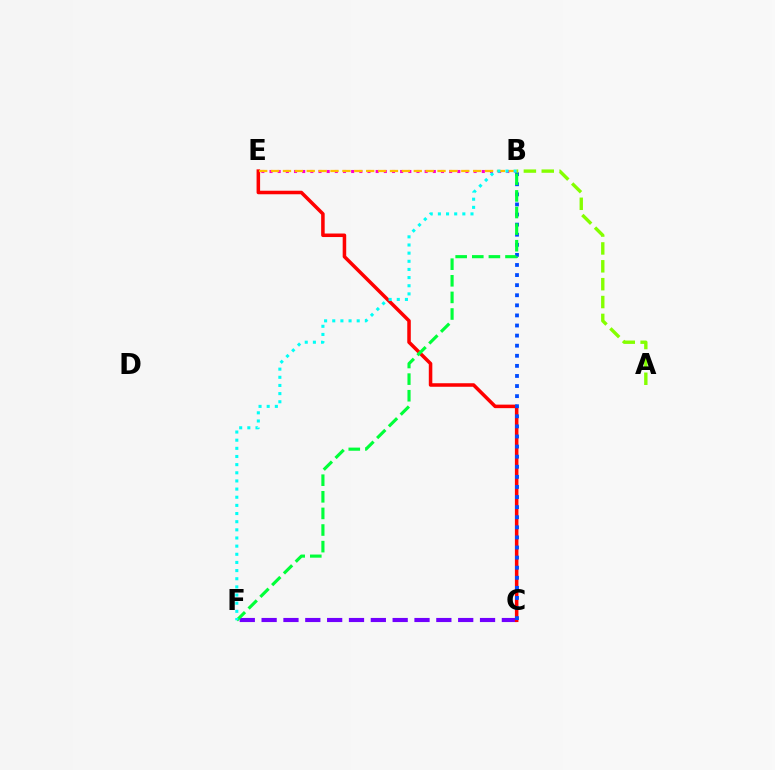{('C', 'F'): [{'color': '#7200ff', 'line_style': 'dashed', 'thickness': 2.97}], ('C', 'E'): [{'color': '#ff0000', 'line_style': 'solid', 'thickness': 2.54}], ('B', 'E'): [{'color': '#ff00cf', 'line_style': 'dotted', 'thickness': 2.22}, {'color': '#ffbd00', 'line_style': 'dashed', 'thickness': 1.61}], ('B', 'C'): [{'color': '#004bff', 'line_style': 'dotted', 'thickness': 2.74}], ('A', 'B'): [{'color': '#84ff00', 'line_style': 'dashed', 'thickness': 2.43}], ('B', 'F'): [{'color': '#00ff39', 'line_style': 'dashed', 'thickness': 2.26}, {'color': '#00fff6', 'line_style': 'dotted', 'thickness': 2.21}]}